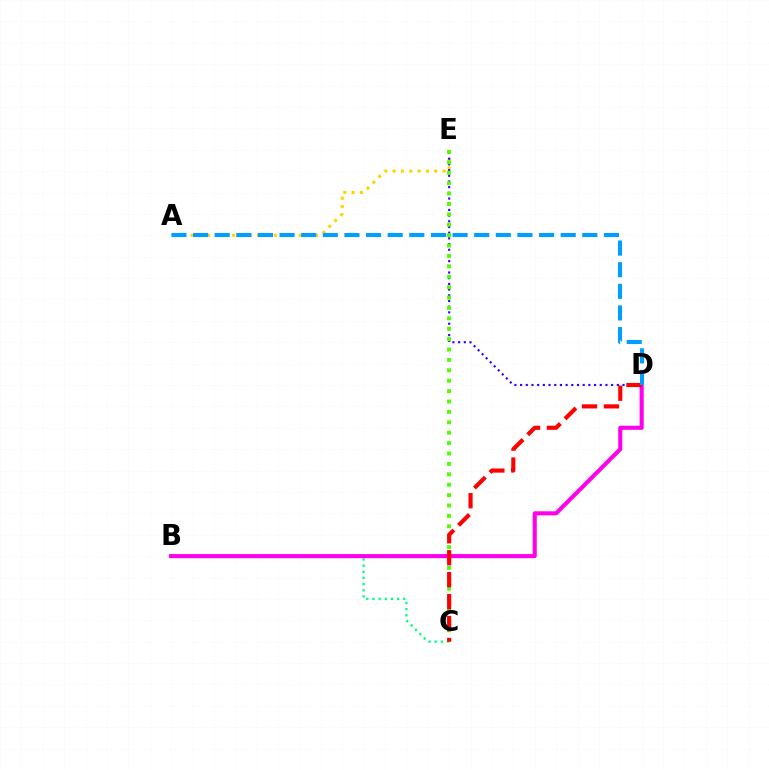{('A', 'E'): [{'color': '#ffd500', 'line_style': 'dotted', 'thickness': 2.26}], ('B', 'C'): [{'color': '#00ff86', 'line_style': 'dotted', 'thickness': 1.67}], ('B', 'D'): [{'color': '#ff00ed', 'line_style': 'solid', 'thickness': 2.94}], ('D', 'E'): [{'color': '#3700ff', 'line_style': 'dotted', 'thickness': 1.55}], ('C', 'E'): [{'color': '#4fff00', 'line_style': 'dotted', 'thickness': 2.83}], ('C', 'D'): [{'color': '#ff0000', 'line_style': 'dashed', 'thickness': 2.98}], ('A', 'D'): [{'color': '#009eff', 'line_style': 'dashed', 'thickness': 2.94}]}